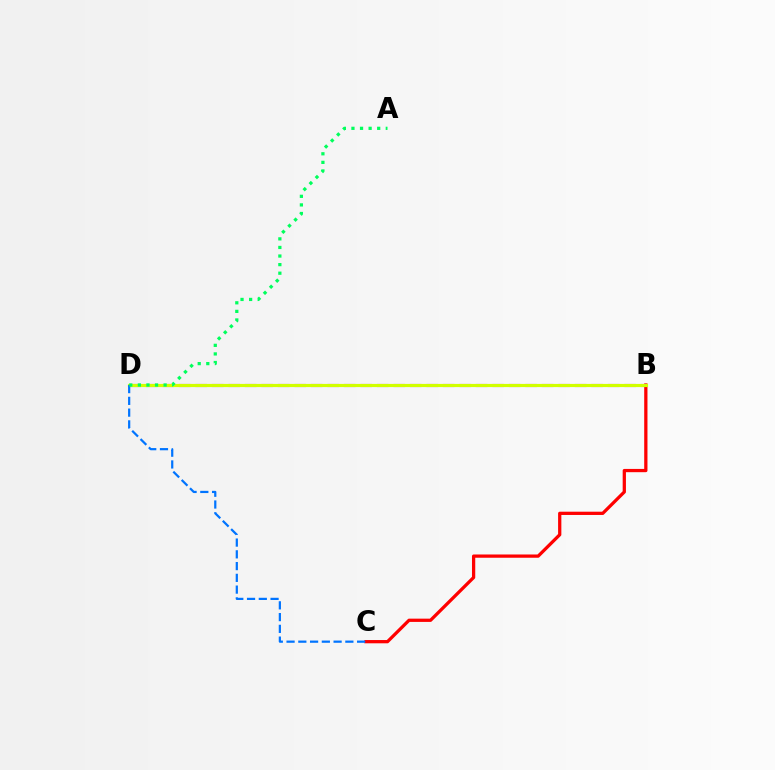{('B', 'C'): [{'color': '#ff0000', 'line_style': 'solid', 'thickness': 2.35}], ('B', 'D'): [{'color': '#b900ff', 'line_style': 'dashed', 'thickness': 2.24}, {'color': '#d1ff00', 'line_style': 'solid', 'thickness': 2.28}], ('C', 'D'): [{'color': '#0074ff', 'line_style': 'dashed', 'thickness': 1.6}], ('A', 'D'): [{'color': '#00ff5c', 'line_style': 'dotted', 'thickness': 2.33}]}